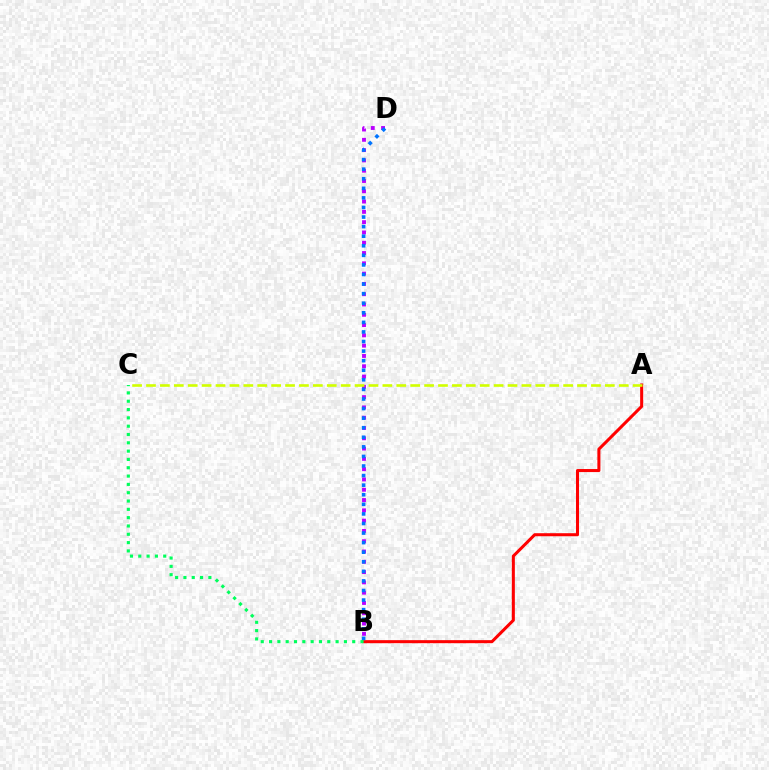{('B', 'D'): [{'color': '#b900ff', 'line_style': 'dotted', 'thickness': 2.8}, {'color': '#0074ff', 'line_style': 'dotted', 'thickness': 2.6}], ('A', 'B'): [{'color': '#ff0000', 'line_style': 'solid', 'thickness': 2.19}], ('A', 'C'): [{'color': '#d1ff00', 'line_style': 'dashed', 'thickness': 1.89}], ('B', 'C'): [{'color': '#00ff5c', 'line_style': 'dotted', 'thickness': 2.26}]}